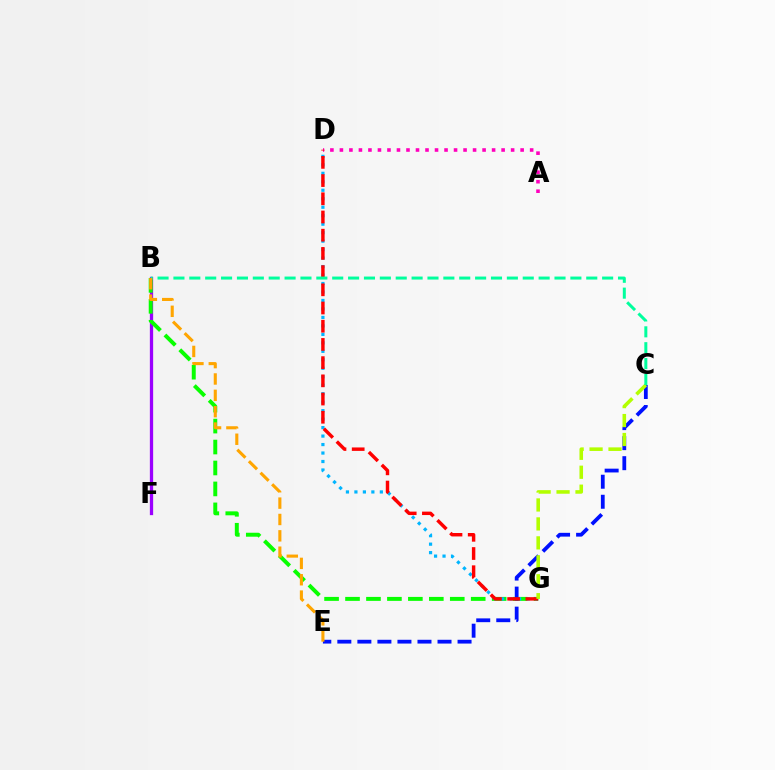{('B', 'F'): [{'color': '#9b00ff', 'line_style': 'solid', 'thickness': 2.36}], ('A', 'D'): [{'color': '#ff00bd', 'line_style': 'dotted', 'thickness': 2.58}], ('B', 'G'): [{'color': '#08ff00', 'line_style': 'dashed', 'thickness': 2.85}], ('D', 'G'): [{'color': '#00b5ff', 'line_style': 'dotted', 'thickness': 2.3}, {'color': '#ff0000', 'line_style': 'dashed', 'thickness': 2.47}], ('C', 'E'): [{'color': '#0010ff', 'line_style': 'dashed', 'thickness': 2.72}], ('C', 'G'): [{'color': '#b3ff00', 'line_style': 'dashed', 'thickness': 2.57}], ('B', 'C'): [{'color': '#00ff9d', 'line_style': 'dashed', 'thickness': 2.16}], ('B', 'E'): [{'color': '#ffa500', 'line_style': 'dashed', 'thickness': 2.22}]}